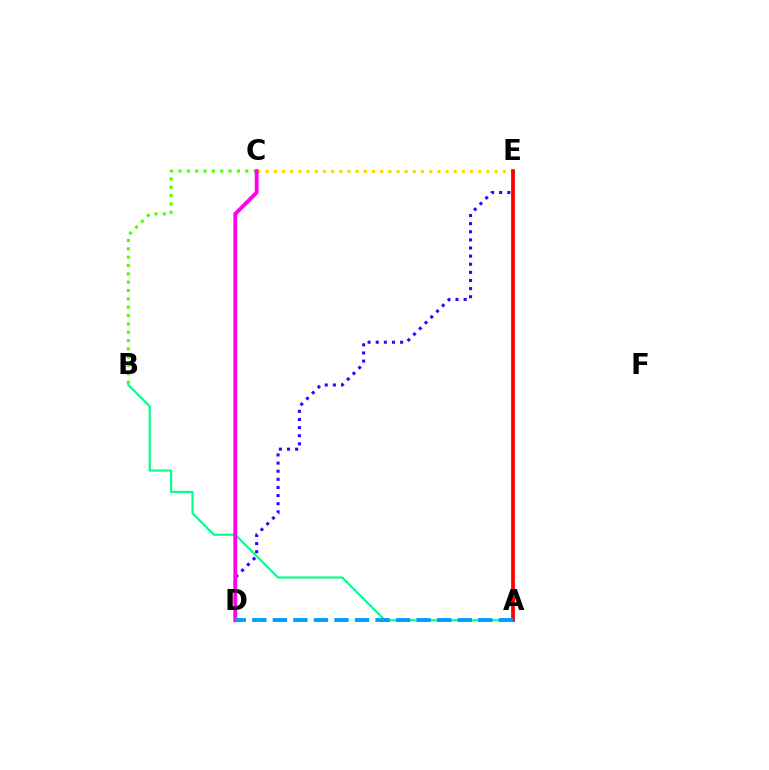{('B', 'C'): [{'color': '#4fff00', 'line_style': 'dotted', 'thickness': 2.27}], ('D', 'E'): [{'color': '#3700ff', 'line_style': 'dotted', 'thickness': 2.21}], ('A', 'B'): [{'color': '#00ff86', 'line_style': 'solid', 'thickness': 1.53}], ('C', 'E'): [{'color': '#ffd500', 'line_style': 'dotted', 'thickness': 2.22}], ('A', 'E'): [{'color': '#ff0000', 'line_style': 'solid', 'thickness': 2.71}], ('C', 'D'): [{'color': '#ff00ed', 'line_style': 'solid', 'thickness': 2.75}], ('A', 'D'): [{'color': '#009eff', 'line_style': 'dashed', 'thickness': 2.79}]}